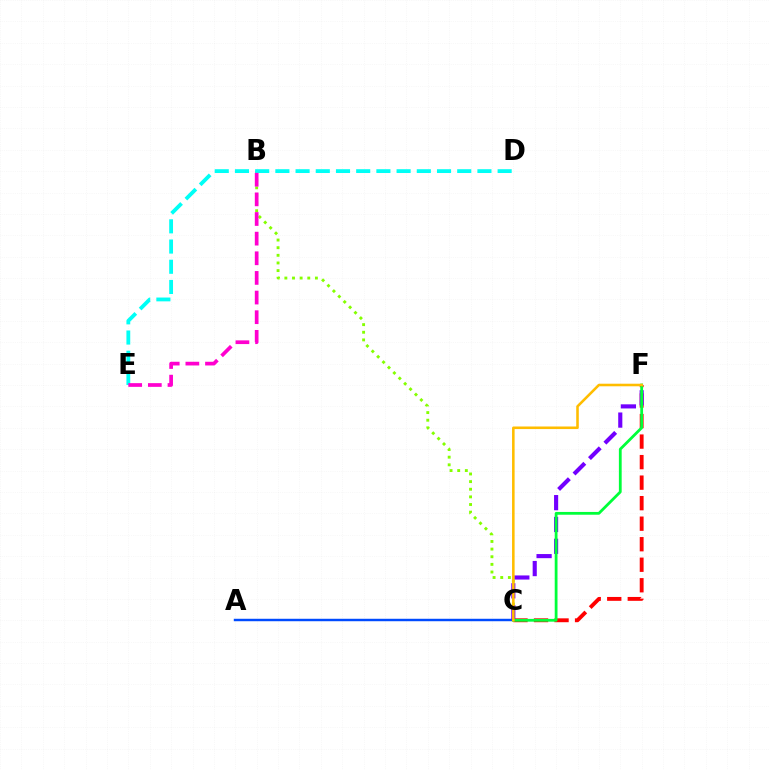{('B', 'C'): [{'color': '#84ff00', 'line_style': 'dotted', 'thickness': 2.07}], ('C', 'F'): [{'color': '#ff0000', 'line_style': 'dashed', 'thickness': 2.79}, {'color': '#7200ff', 'line_style': 'dashed', 'thickness': 2.97}, {'color': '#00ff39', 'line_style': 'solid', 'thickness': 2.01}, {'color': '#ffbd00', 'line_style': 'solid', 'thickness': 1.85}], ('D', 'E'): [{'color': '#00fff6', 'line_style': 'dashed', 'thickness': 2.74}], ('A', 'C'): [{'color': '#004bff', 'line_style': 'solid', 'thickness': 1.76}], ('B', 'E'): [{'color': '#ff00cf', 'line_style': 'dashed', 'thickness': 2.67}]}